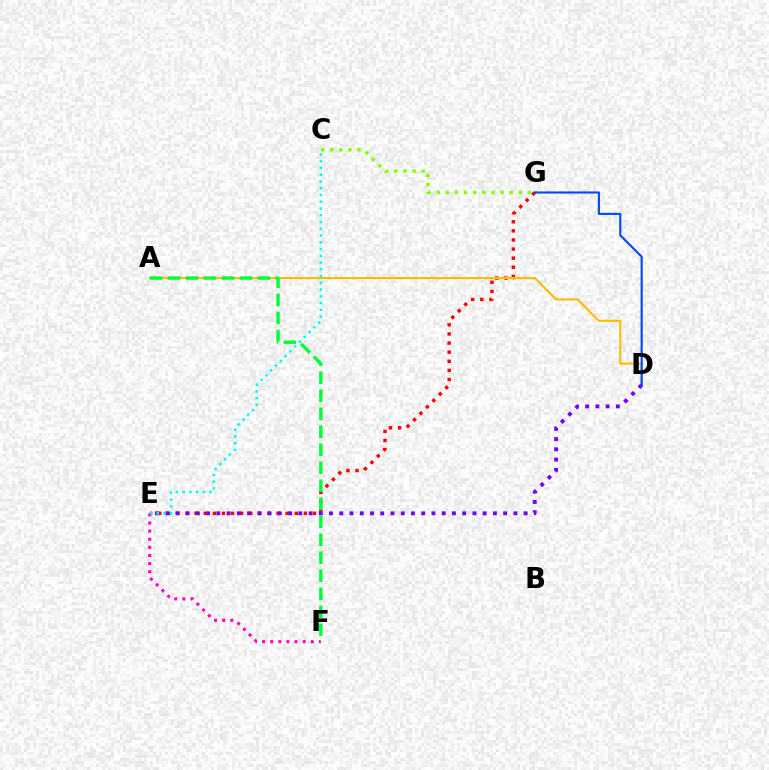{('E', 'G'): [{'color': '#ff0000', 'line_style': 'dotted', 'thickness': 2.47}], ('A', 'D'): [{'color': '#ffbd00', 'line_style': 'solid', 'thickness': 1.53}], ('E', 'F'): [{'color': '#ff00cf', 'line_style': 'dotted', 'thickness': 2.21}], ('C', 'G'): [{'color': '#84ff00', 'line_style': 'dotted', 'thickness': 2.48}], ('D', 'E'): [{'color': '#7200ff', 'line_style': 'dotted', 'thickness': 2.78}], ('D', 'G'): [{'color': '#004bff', 'line_style': 'solid', 'thickness': 1.54}], ('A', 'F'): [{'color': '#00ff39', 'line_style': 'dashed', 'thickness': 2.45}], ('C', 'E'): [{'color': '#00fff6', 'line_style': 'dotted', 'thickness': 1.84}]}